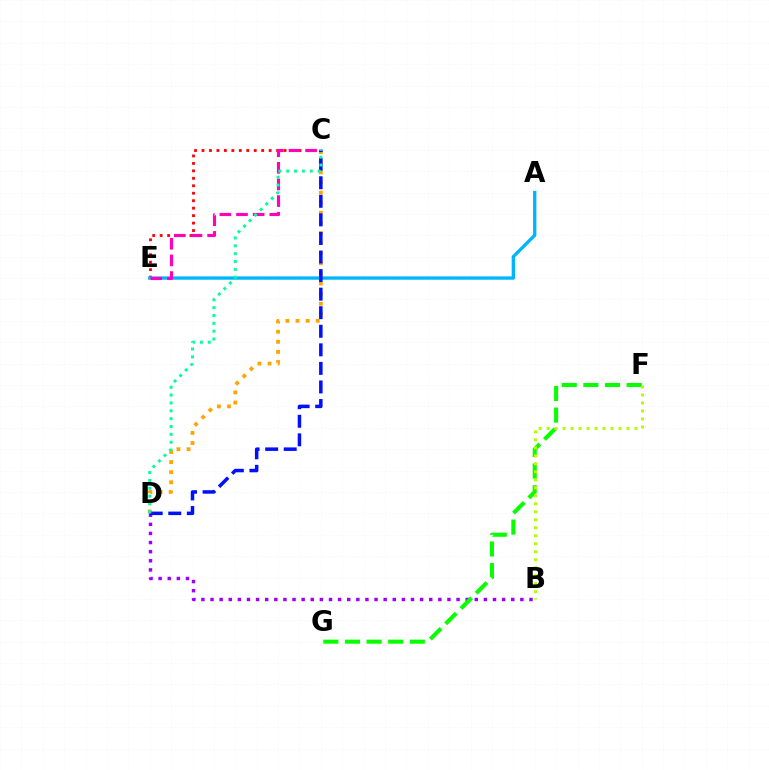{('B', 'D'): [{'color': '#9b00ff', 'line_style': 'dotted', 'thickness': 2.48}], ('C', 'E'): [{'color': '#ff0000', 'line_style': 'dotted', 'thickness': 2.03}, {'color': '#ff00bd', 'line_style': 'dashed', 'thickness': 2.26}], ('A', 'E'): [{'color': '#00b5ff', 'line_style': 'solid', 'thickness': 2.39}], ('C', 'D'): [{'color': '#ffa500', 'line_style': 'dotted', 'thickness': 2.75}, {'color': '#0010ff', 'line_style': 'dashed', 'thickness': 2.52}, {'color': '#00ff9d', 'line_style': 'dotted', 'thickness': 2.13}], ('F', 'G'): [{'color': '#08ff00', 'line_style': 'dashed', 'thickness': 2.94}], ('B', 'F'): [{'color': '#b3ff00', 'line_style': 'dotted', 'thickness': 2.17}]}